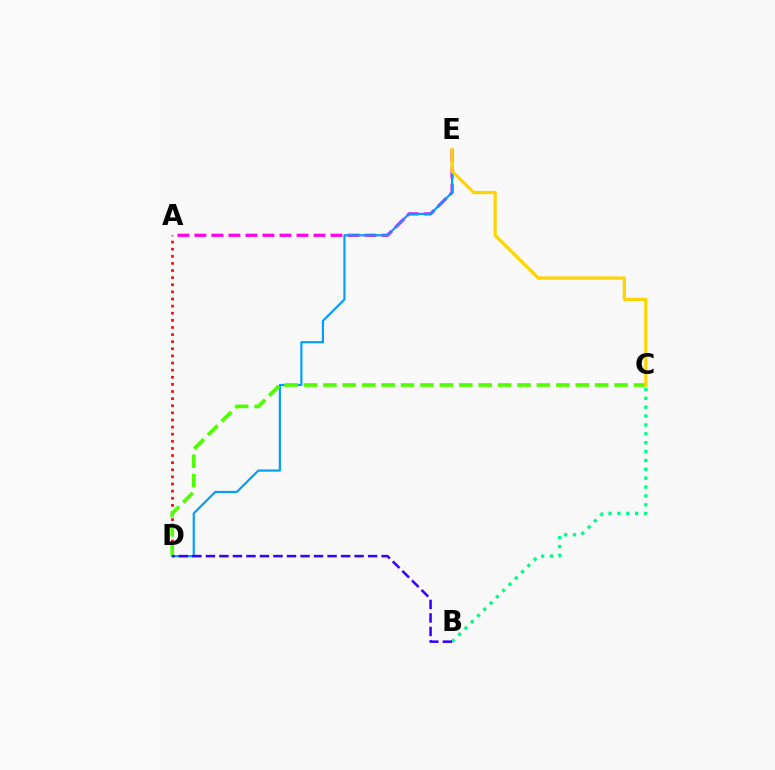{('A', 'E'): [{'color': '#ff00ed', 'line_style': 'dashed', 'thickness': 2.31}], ('A', 'D'): [{'color': '#ff0000', 'line_style': 'dotted', 'thickness': 1.93}], ('B', 'C'): [{'color': '#00ff86', 'line_style': 'dotted', 'thickness': 2.41}], ('D', 'E'): [{'color': '#009eff', 'line_style': 'solid', 'thickness': 1.58}], ('C', 'D'): [{'color': '#4fff00', 'line_style': 'dashed', 'thickness': 2.64}], ('B', 'D'): [{'color': '#3700ff', 'line_style': 'dashed', 'thickness': 1.84}], ('C', 'E'): [{'color': '#ffd500', 'line_style': 'solid', 'thickness': 2.33}]}